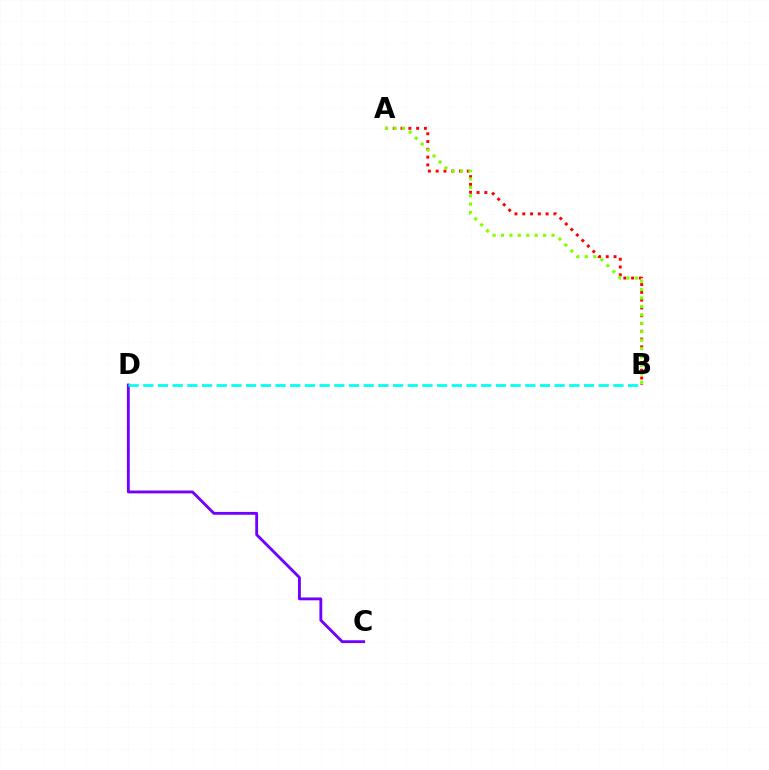{('C', 'D'): [{'color': '#7200ff', 'line_style': 'solid', 'thickness': 2.05}], ('A', 'B'): [{'color': '#ff0000', 'line_style': 'dotted', 'thickness': 2.12}, {'color': '#84ff00', 'line_style': 'dotted', 'thickness': 2.29}], ('B', 'D'): [{'color': '#00fff6', 'line_style': 'dashed', 'thickness': 2.0}]}